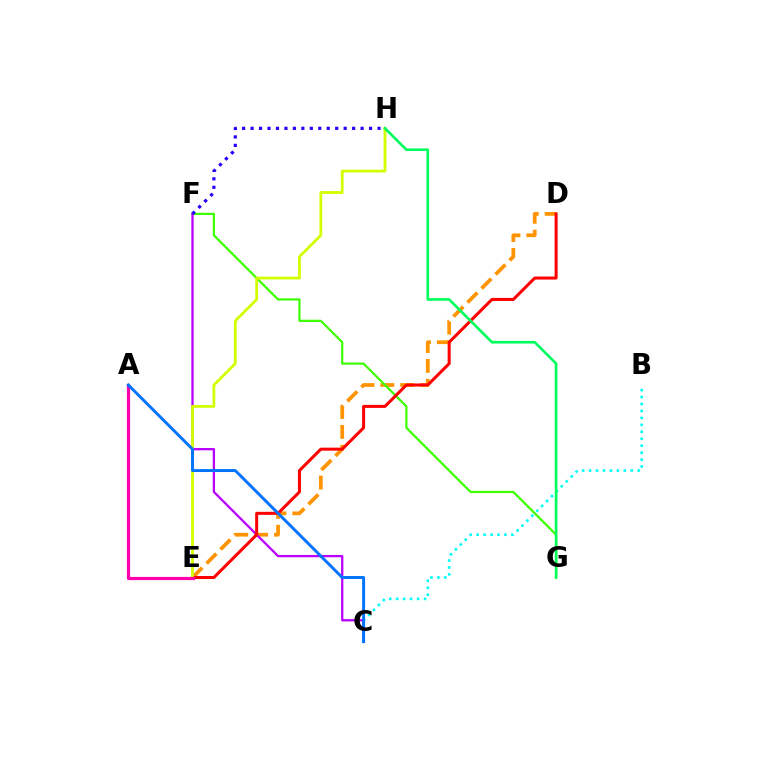{('D', 'E'): [{'color': '#ff9400', 'line_style': 'dashed', 'thickness': 2.7}, {'color': '#ff0000', 'line_style': 'solid', 'thickness': 2.18}], ('B', 'C'): [{'color': '#00fff6', 'line_style': 'dotted', 'thickness': 1.89}], ('F', 'G'): [{'color': '#3dff00', 'line_style': 'solid', 'thickness': 1.59}], ('C', 'F'): [{'color': '#b900ff', 'line_style': 'solid', 'thickness': 1.65}], ('E', 'H'): [{'color': '#d1ff00', 'line_style': 'solid', 'thickness': 2.03}], ('A', 'E'): [{'color': '#ff00ac', 'line_style': 'solid', 'thickness': 2.29}], ('G', 'H'): [{'color': '#00ff5c', 'line_style': 'solid', 'thickness': 1.91}], ('F', 'H'): [{'color': '#2500ff', 'line_style': 'dotted', 'thickness': 2.3}], ('A', 'C'): [{'color': '#0074ff', 'line_style': 'solid', 'thickness': 2.12}]}